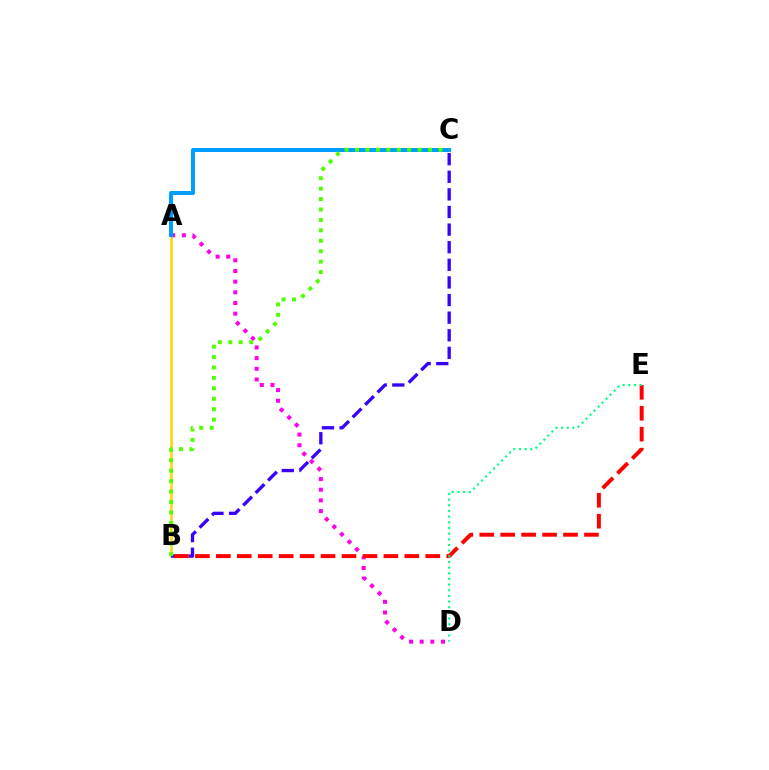{('A', 'B'): [{'color': '#ffd500', 'line_style': 'solid', 'thickness': 1.81}], ('A', 'D'): [{'color': '#ff00ed', 'line_style': 'dotted', 'thickness': 2.9}], ('B', 'C'): [{'color': '#3700ff', 'line_style': 'dashed', 'thickness': 2.39}, {'color': '#4fff00', 'line_style': 'dotted', 'thickness': 2.83}], ('A', 'C'): [{'color': '#009eff', 'line_style': 'solid', 'thickness': 2.88}], ('B', 'E'): [{'color': '#ff0000', 'line_style': 'dashed', 'thickness': 2.85}], ('D', 'E'): [{'color': '#00ff86', 'line_style': 'dotted', 'thickness': 1.54}]}